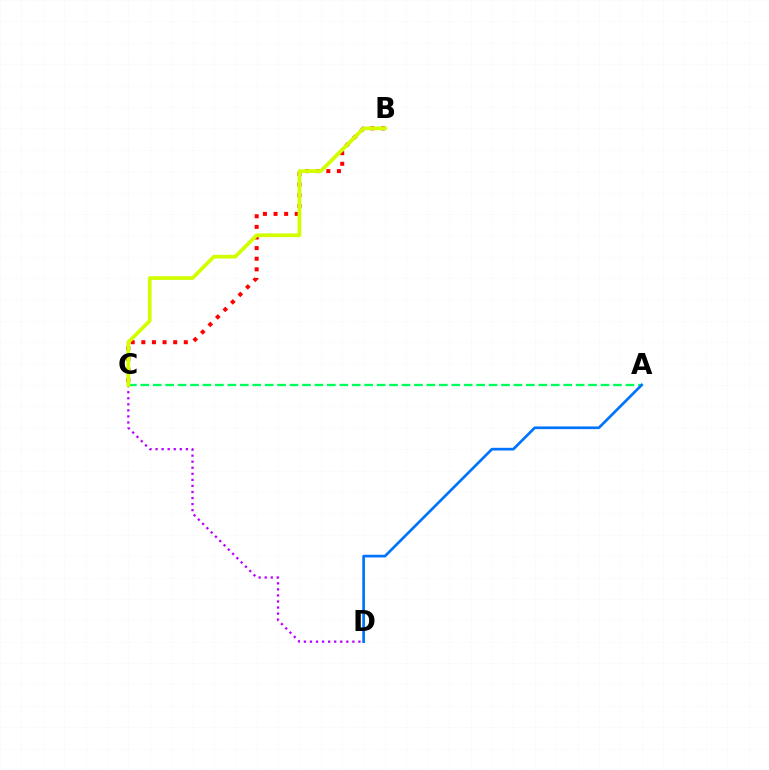{('B', 'C'): [{'color': '#ff0000', 'line_style': 'dotted', 'thickness': 2.88}, {'color': '#d1ff00', 'line_style': 'solid', 'thickness': 2.69}], ('C', 'D'): [{'color': '#b900ff', 'line_style': 'dotted', 'thickness': 1.65}], ('A', 'C'): [{'color': '#00ff5c', 'line_style': 'dashed', 'thickness': 1.69}], ('A', 'D'): [{'color': '#0074ff', 'line_style': 'solid', 'thickness': 1.94}]}